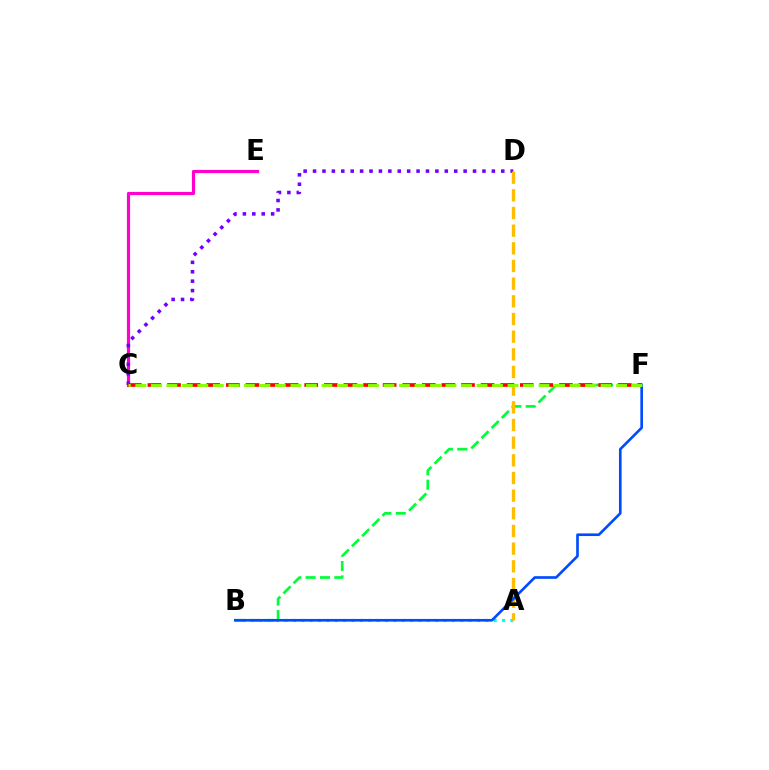{('B', 'F'): [{'color': '#00ff39', 'line_style': 'dashed', 'thickness': 1.95}, {'color': '#004bff', 'line_style': 'solid', 'thickness': 1.9}], ('C', 'E'): [{'color': '#ff00cf', 'line_style': 'solid', 'thickness': 2.27}], ('A', 'B'): [{'color': '#00fff6', 'line_style': 'dotted', 'thickness': 2.27}], ('C', 'D'): [{'color': '#7200ff', 'line_style': 'dotted', 'thickness': 2.56}], ('A', 'D'): [{'color': '#ffbd00', 'line_style': 'dashed', 'thickness': 2.4}], ('C', 'F'): [{'color': '#ff0000', 'line_style': 'dashed', 'thickness': 2.66}, {'color': '#84ff00', 'line_style': 'dashed', 'thickness': 2.11}]}